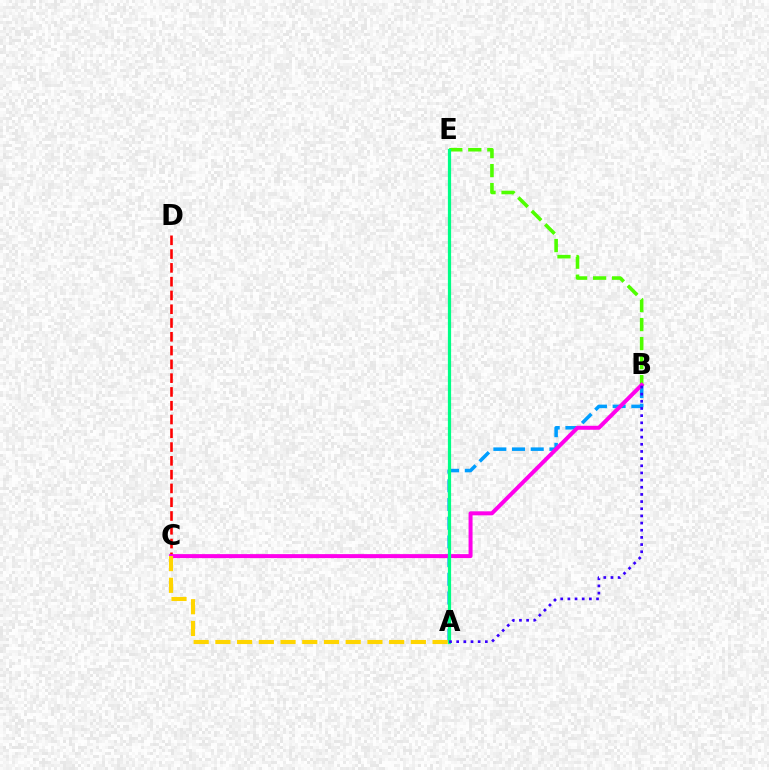{('B', 'E'): [{'color': '#4fff00', 'line_style': 'dashed', 'thickness': 2.58}], ('C', 'D'): [{'color': '#ff0000', 'line_style': 'dashed', 'thickness': 1.87}], ('A', 'B'): [{'color': '#009eff', 'line_style': 'dashed', 'thickness': 2.54}, {'color': '#3700ff', 'line_style': 'dotted', 'thickness': 1.95}], ('B', 'C'): [{'color': '#ff00ed', 'line_style': 'solid', 'thickness': 2.88}], ('A', 'E'): [{'color': '#00ff86', 'line_style': 'solid', 'thickness': 2.32}], ('A', 'C'): [{'color': '#ffd500', 'line_style': 'dashed', 'thickness': 2.95}]}